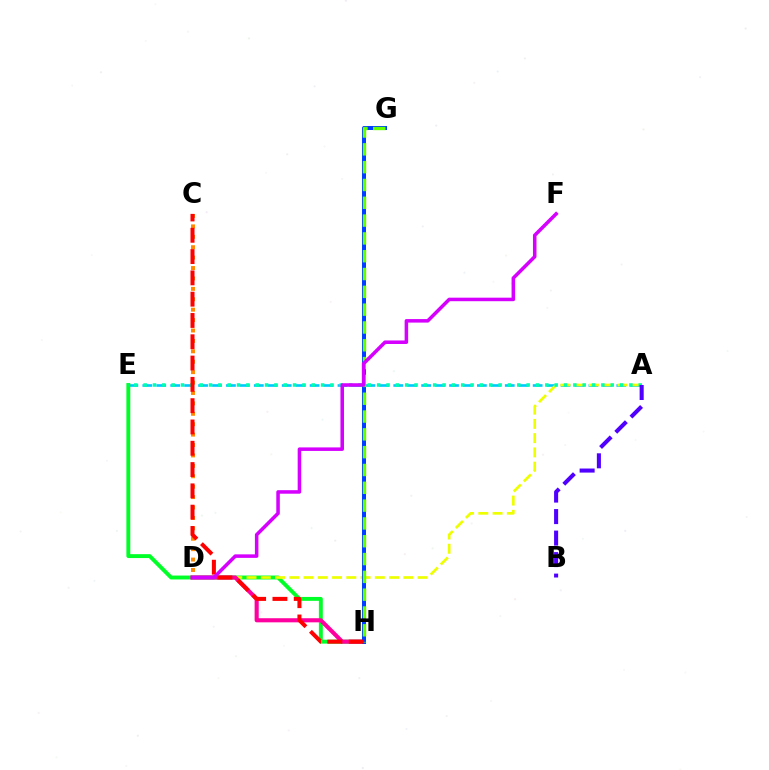{('A', 'E'): [{'color': '#00c7ff', 'line_style': 'dashed', 'thickness': 1.89}, {'color': '#00ffaf', 'line_style': 'dotted', 'thickness': 2.54}], ('E', 'H'): [{'color': '#00ff27', 'line_style': 'solid', 'thickness': 2.81}], ('A', 'D'): [{'color': '#eeff00', 'line_style': 'dashed', 'thickness': 1.94}], ('D', 'H'): [{'color': '#ff00a0', 'line_style': 'solid', 'thickness': 2.96}], ('G', 'H'): [{'color': '#003fff', 'line_style': 'solid', 'thickness': 2.88}, {'color': '#66ff00', 'line_style': 'dashed', 'thickness': 2.42}], ('C', 'D'): [{'color': '#ff8800', 'line_style': 'dotted', 'thickness': 2.83}], ('C', 'H'): [{'color': '#ff0000', 'line_style': 'dashed', 'thickness': 2.89}], ('A', 'B'): [{'color': '#4f00ff', 'line_style': 'dashed', 'thickness': 2.92}], ('D', 'F'): [{'color': '#d600ff', 'line_style': 'solid', 'thickness': 2.54}]}